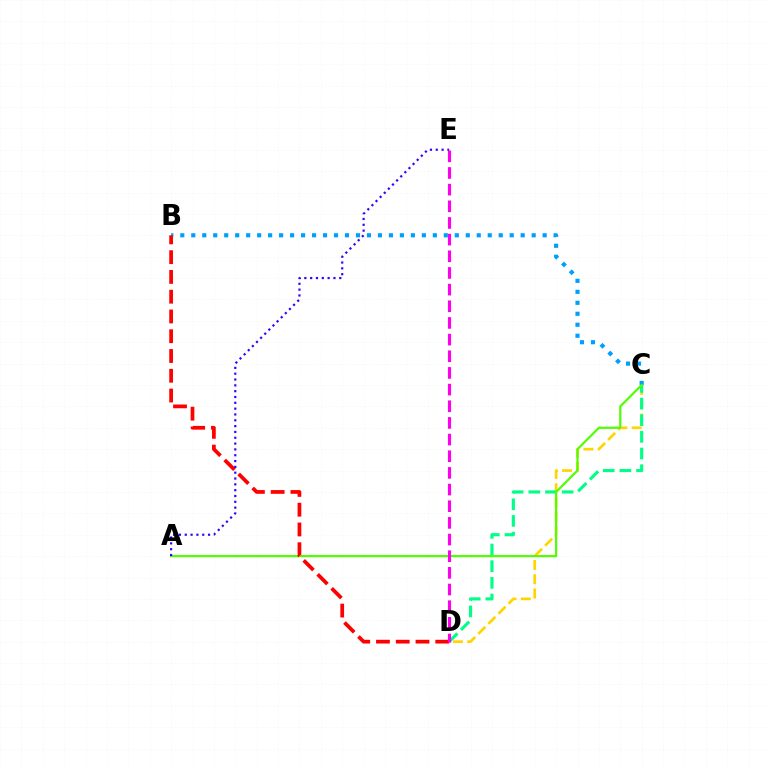{('C', 'D'): [{'color': '#ffd500', 'line_style': 'dashed', 'thickness': 1.94}, {'color': '#00ff86', 'line_style': 'dashed', 'thickness': 2.26}], ('B', 'C'): [{'color': '#009eff', 'line_style': 'dotted', 'thickness': 2.98}], ('A', 'C'): [{'color': '#4fff00', 'line_style': 'solid', 'thickness': 1.57}], ('B', 'D'): [{'color': '#ff0000', 'line_style': 'dashed', 'thickness': 2.69}], ('D', 'E'): [{'color': '#ff00ed', 'line_style': 'dashed', 'thickness': 2.26}], ('A', 'E'): [{'color': '#3700ff', 'line_style': 'dotted', 'thickness': 1.58}]}